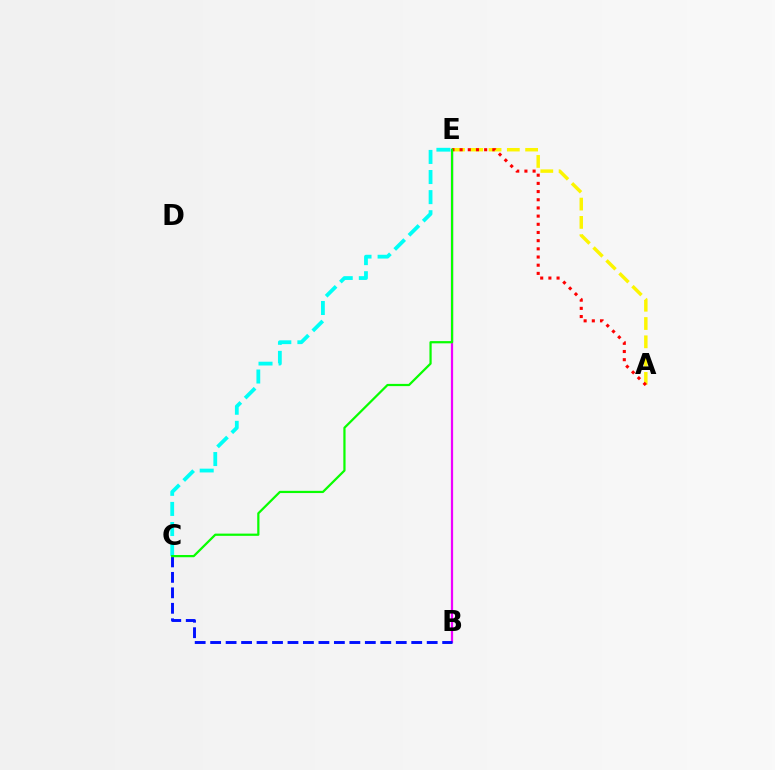{('B', 'E'): [{'color': '#ee00ff', 'line_style': 'solid', 'thickness': 1.61}], ('A', 'E'): [{'color': '#fcf500', 'line_style': 'dashed', 'thickness': 2.48}, {'color': '#ff0000', 'line_style': 'dotted', 'thickness': 2.22}], ('B', 'C'): [{'color': '#0010ff', 'line_style': 'dashed', 'thickness': 2.1}], ('C', 'E'): [{'color': '#00fff6', 'line_style': 'dashed', 'thickness': 2.73}, {'color': '#08ff00', 'line_style': 'solid', 'thickness': 1.6}]}